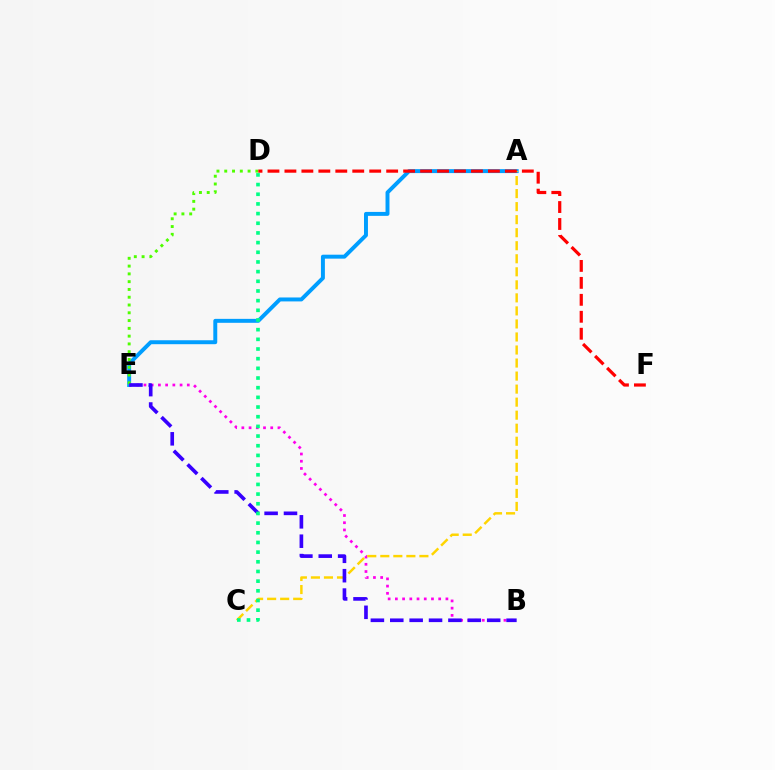{('A', 'E'): [{'color': '#009eff', 'line_style': 'solid', 'thickness': 2.84}], ('B', 'E'): [{'color': '#ff00ed', 'line_style': 'dotted', 'thickness': 1.96}, {'color': '#3700ff', 'line_style': 'dashed', 'thickness': 2.63}], ('A', 'C'): [{'color': '#ffd500', 'line_style': 'dashed', 'thickness': 1.77}], ('D', 'E'): [{'color': '#4fff00', 'line_style': 'dotted', 'thickness': 2.11}], ('D', 'F'): [{'color': '#ff0000', 'line_style': 'dashed', 'thickness': 2.3}], ('C', 'D'): [{'color': '#00ff86', 'line_style': 'dotted', 'thickness': 2.63}]}